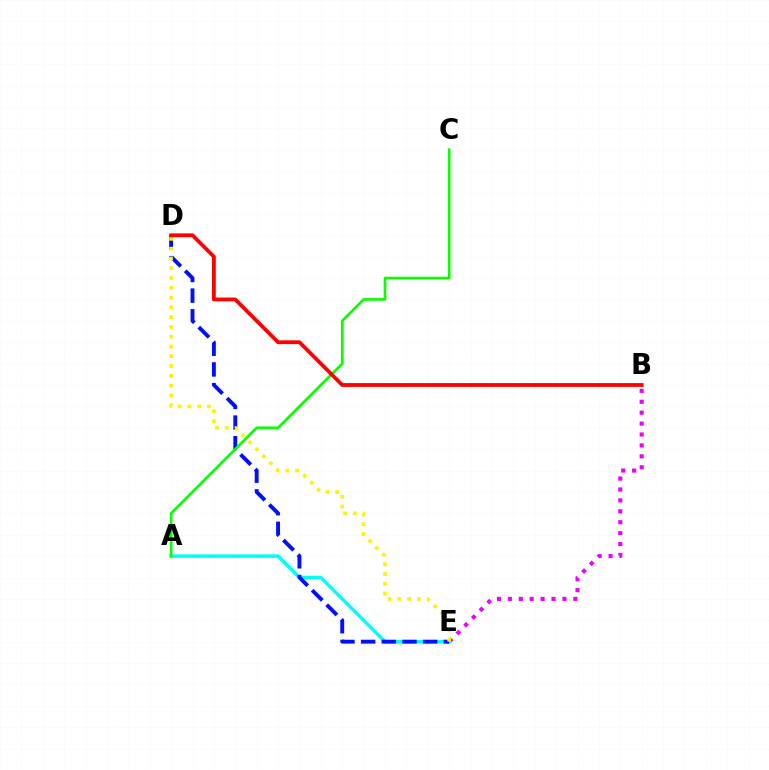{('B', 'E'): [{'color': '#ee00ff', 'line_style': 'dotted', 'thickness': 2.96}], ('A', 'E'): [{'color': '#00fff6', 'line_style': 'solid', 'thickness': 2.52}], ('D', 'E'): [{'color': '#0010ff', 'line_style': 'dashed', 'thickness': 2.81}, {'color': '#fcf500', 'line_style': 'dotted', 'thickness': 2.66}], ('A', 'C'): [{'color': '#08ff00', 'line_style': 'solid', 'thickness': 1.92}], ('B', 'D'): [{'color': '#ff0000', 'line_style': 'solid', 'thickness': 2.74}]}